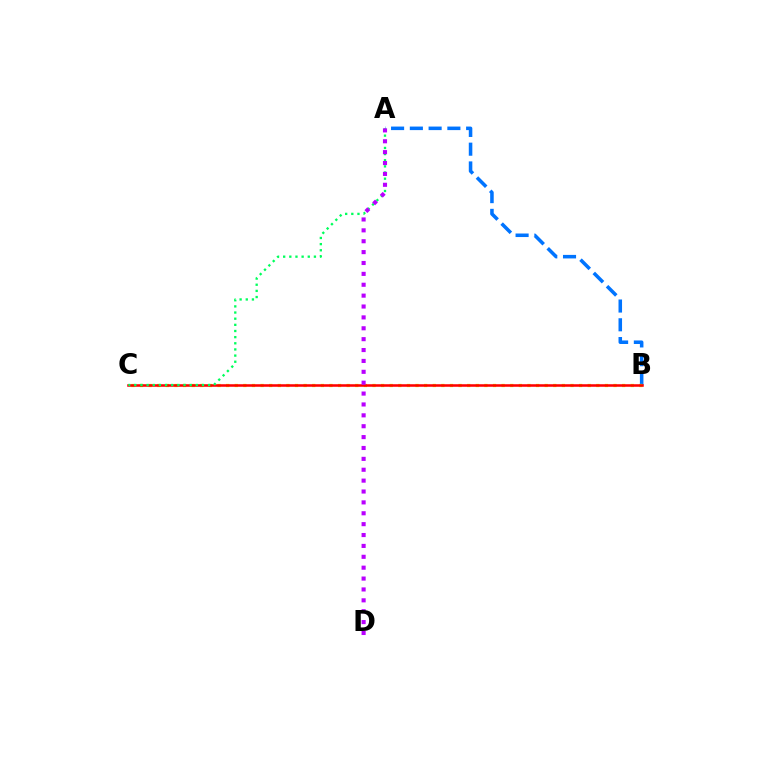{('A', 'B'): [{'color': '#0074ff', 'line_style': 'dashed', 'thickness': 2.55}], ('B', 'C'): [{'color': '#d1ff00', 'line_style': 'dotted', 'thickness': 2.34}, {'color': '#ff0000', 'line_style': 'solid', 'thickness': 1.84}], ('A', 'C'): [{'color': '#00ff5c', 'line_style': 'dotted', 'thickness': 1.67}], ('A', 'D'): [{'color': '#b900ff', 'line_style': 'dotted', 'thickness': 2.96}]}